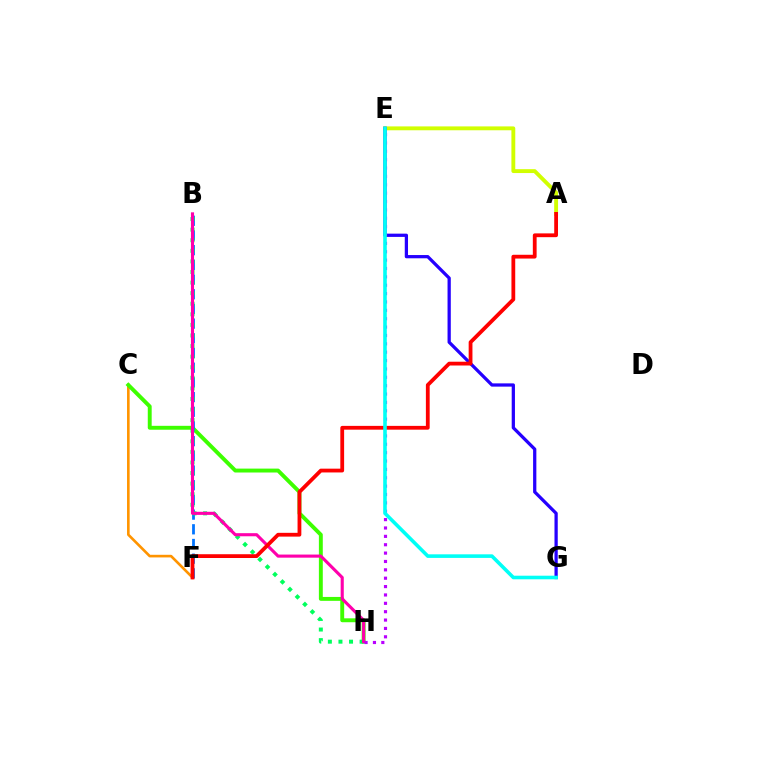{('A', 'E'): [{'color': '#d1ff00', 'line_style': 'solid', 'thickness': 2.79}], ('E', 'G'): [{'color': '#2500ff', 'line_style': 'solid', 'thickness': 2.34}, {'color': '#00fff6', 'line_style': 'solid', 'thickness': 2.59}], ('C', 'F'): [{'color': '#ff9400', 'line_style': 'solid', 'thickness': 1.89}], ('C', 'H'): [{'color': '#3dff00', 'line_style': 'solid', 'thickness': 2.81}], ('B', 'F'): [{'color': '#0074ff', 'line_style': 'dashed', 'thickness': 2.0}], ('B', 'H'): [{'color': '#00ff5c', 'line_style': 'dotted', 'thickness': 2.87}, {'color': '#ff00ac', 'line_style': 'solid', 'thickness': 2.23}], ('E', 'H'): [{'color': '#b900ff', 'line_style': 'dotted', 'thickness': 2.27}], ('A', 'F'): [{'color': '#ff0000', 'line_style': 'solid', 'thickness': 2.73}]}